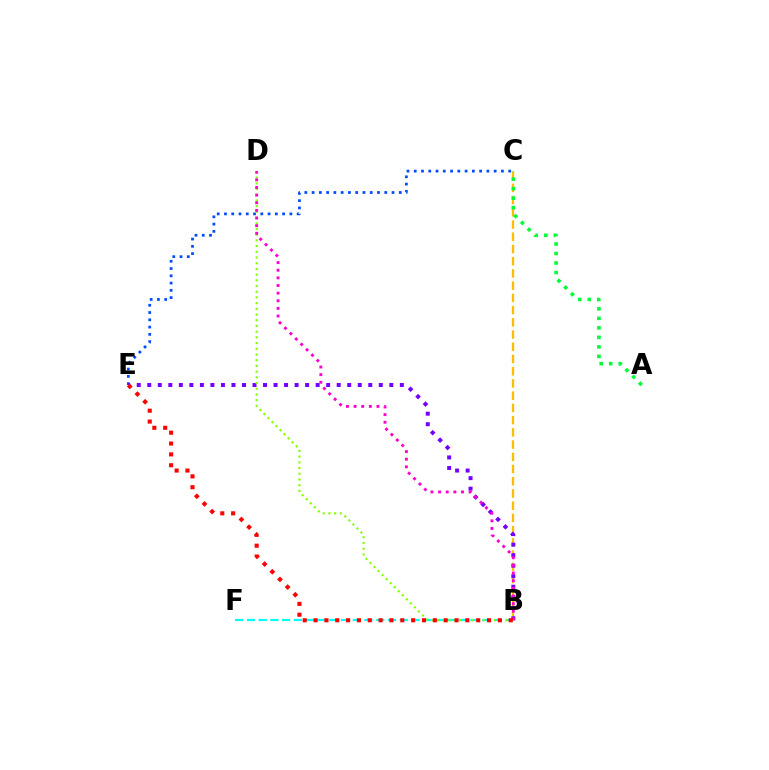{('B', 'C'): [{'color': '#ffbd00', 'line_style': 'dashed', 'thickness': 1.66}], ('A', 'C'): [{'color': '#00ff39', 'line_style': 'dotted', 'thickness': 2.58}], ('C', 'E'): [{'color': '#004bff', 'line_style': 'dotted', 'thickness': 1.97}], ('B', 'F'): [{'color': '#00fff6', 'line_style': 'dashed', 'thickness': 1.6}], ('B', 'E'): [{'color': '#7200ff', 'line_style': 'dotted', 'thickness': 2.86}, {'color': '#ff0000', 'line_style': 'dotted', 'thickness': 2.95}], ('B', 'D'): [{'color': '#84ff00', 'line_style': 'dotted', 'thickness': 1.55}, {'color': '#ff00cf', 'line_style': 'dotted', 'thickness': 2.07}]}